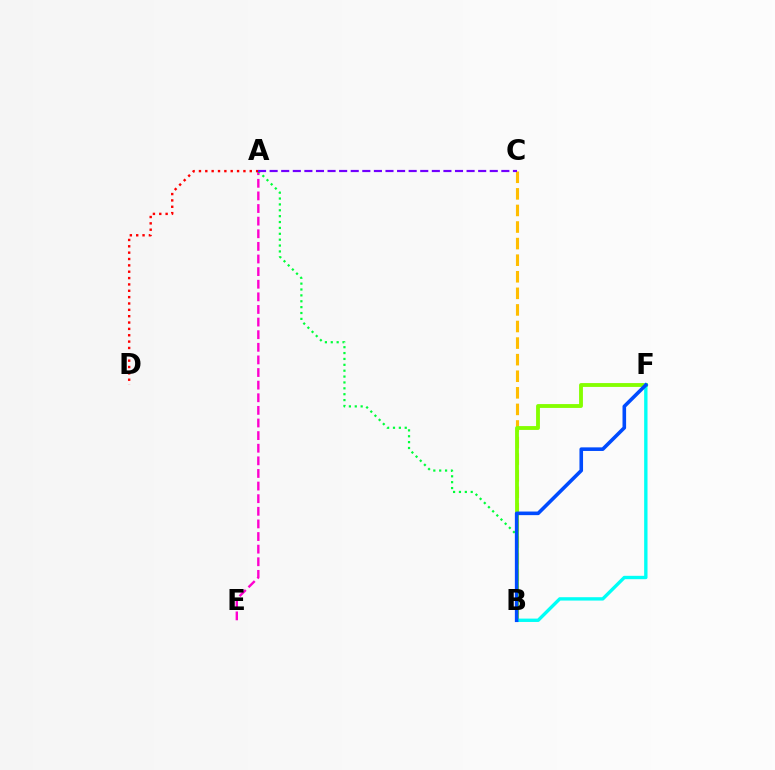{('A', 'E'): [{'color': '#ff00cf', 'line_style': 'dashed', 'thickness': 1.71}], ('A', 'B'): [{'color': '#00ff39', 'line_style': 'dotted', 'thickness': 1.6}], ('B', 'C'): [{'color': '#ffbd00', 'line_style': 'dashed', 'thickness': 2.25}], ('B', 'F'): [{'color': '#84ff00', 'line_style': 'solid', 'thickness': 2.77}, {'color': '#00fff6', 'line_style': 'solid', 'thickness': 2.42}, {'color': '#004bff', 'line_style': 'solid', 'thickness': 2.59}], ('A', 'D'): [{'color': '#ff0000', 'line_style': 'dotted', 'thickness': 1.73}], ('A', 'C'): [{'color': '#7200ff', 'line_style': 'dashed', 'thickness': 1.57}]}